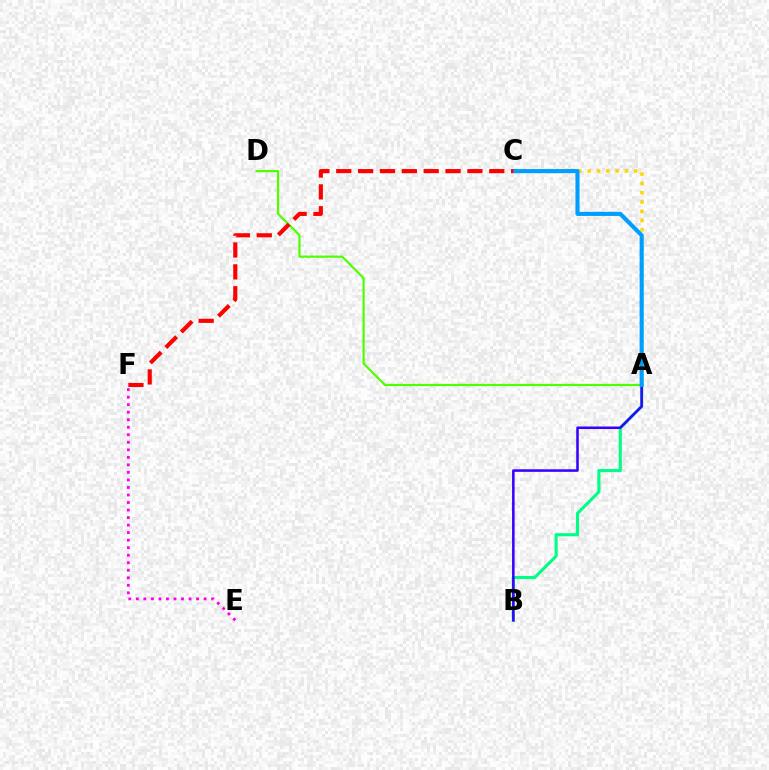{('A', 'D'): [{'color': '#4fff00', 'line_style': 'solid', 'thickness': 1.58}], ('A', 'B'): [{'color': '#00ff86', 'line_style': 'solid', 'thickness': 2.25}, {'color': '#3700ff', 'line_style': 'solid', 'thickness': 1.83}], ('A', 'C'): [{'color': '#ffd500', 'line_style': 'dotted', 'thickness': 2.53}, {'color': '#009eff', 'line_style': 'solid', 'thickness': 2.96}], ('E', 'F'): [{'color': '#ff00ed', 'line_style': 'dotted', 'thickness': 2.05}], ('C', 'F'): [{'color': '#ff0000', 'line_style': 'dashed', 'thickness': 2.97}]}